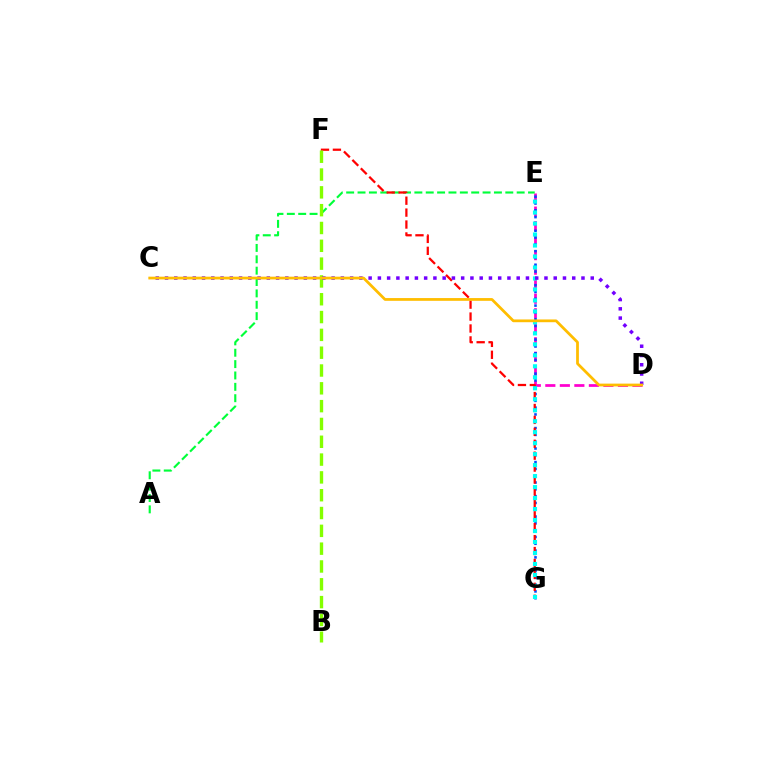{('D', 'E'): [{'color': '#ff00cf', 'line_style': 'dashed', 'thickness': 1.97}], ('A', 'E'): [{'color': '#00ff39', 'line_style': 'dashed', 'thickness': 1.54}], ('E', 'G'): [{'color': '#004bff', 'line_style': 'dotted', 'thickness': 1.85}, {'color': '#00fff6', 'line_style': 'dotted', 'thickness': 2.98}], ('F', 'G'): [{'color': '#ff0000', 'line_style': 'dashed', 'thickness': 1.62}], ('B', 'F'): [{'color': '#84ff00', 'line_style': 'dashed', 'thickness': 2.42}], ('C', 'D'): [{'color': '#7200ff', 'line_style': 'dotted', 'thickness': 2.51}, {'color': '#ffbd00', 'line_style': 'solid', 'thickness': 1.98}]}